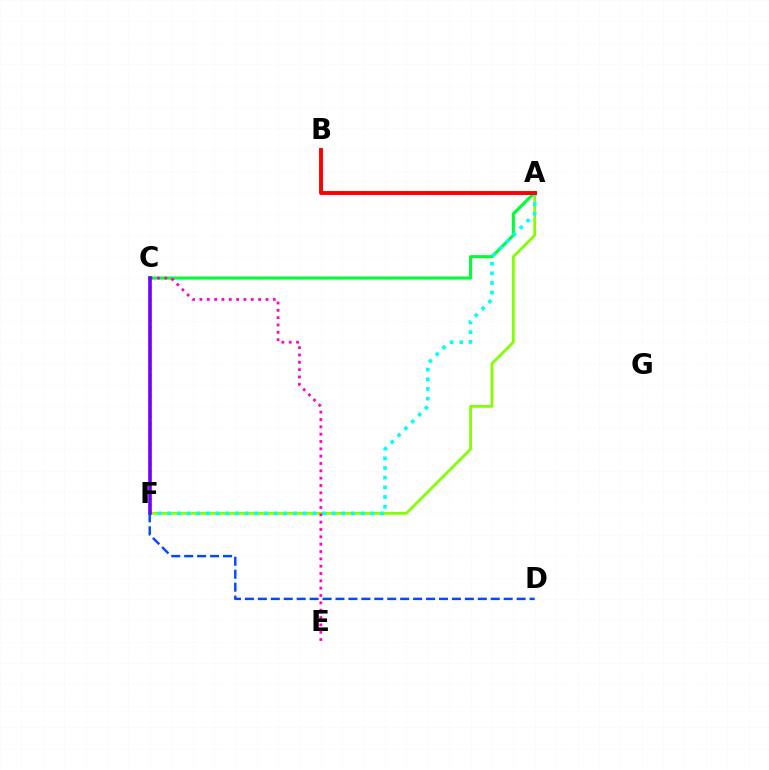{('A', 'C'): [{'color': '#00ff39', 'line_style': 'solid', 'thickness': 2.24}], ('A', 'F'): [{'color': '#84ff00', 'line_style': 'solid', 'thickness': 2.0}, {'color': '#00fff6', 'line_style': 'dotted', 'thickness': 2.63}], ('C', 'E'): [{'color': '#ff00cf', 'line_style': 'dotted', 'thickness': 1.99}], ('C', 'F'): [{'color': '#ffbd00', 'line_style': 'dotted', 'thickness': 1.86}, {'color': '#7200ff', 'line_style': 'solid', 'thickness': 2.61}], ('A', 'B'): [{'color': '#ff0000', 'line_style': 'solid', 'thickness': 2.82}], ('D', 'F'): [{'color': '#004bff', 'line_style': 'dashed', 'thickness': 1.76}]}